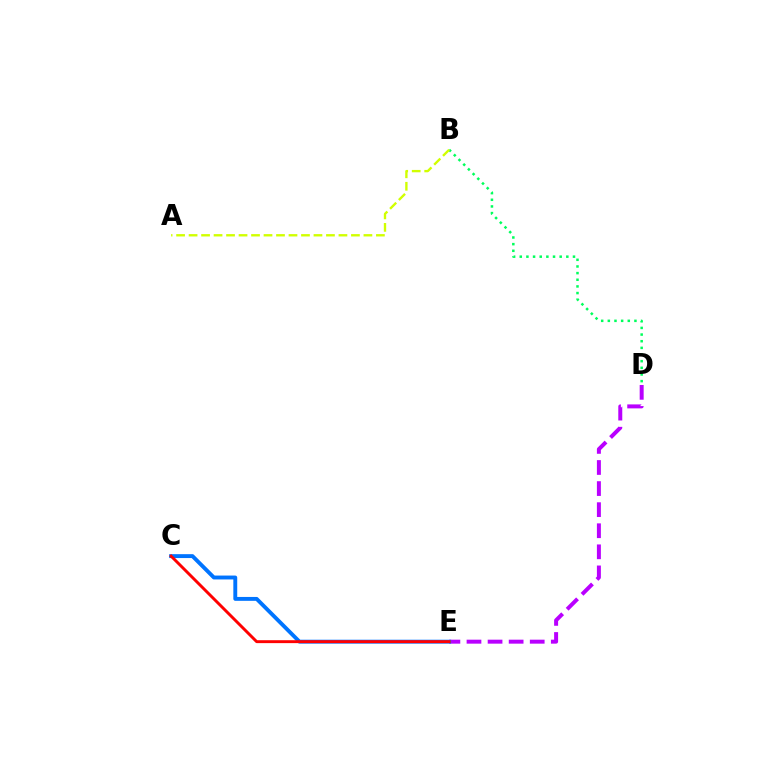{('B', 'D'): [{'color': '#00ff5c', 'line_style': 'dotted', 'thickness': 1.81}], ('D', 'E'): [{'color': '#b900ff', 'line_style': 'dashed', 'thickness': 2.86}], ('A', 'B'): [{'color': '#d1ff00', 'line_style': 'dashed', 'thickness': 1.7}], ('C', 'E'): [{'color': '#0074ff', 'line_style': 'solid', 'thickness': 2.8}, {'color': '#ff0000', 'line_style': 'solid', 'thickness': 2.1}]}